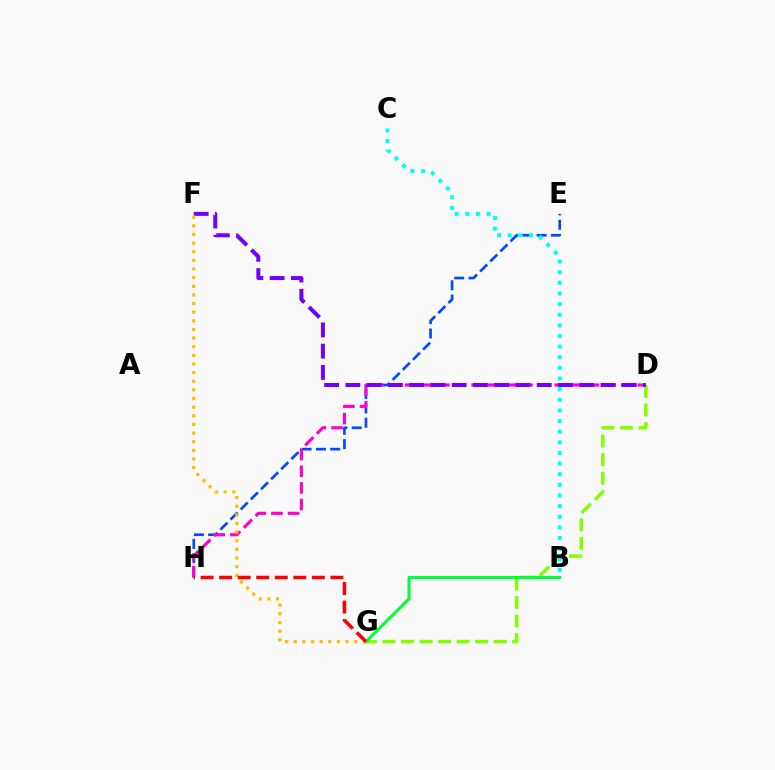{('E', 'H'): [{'color': '#004bff', 'line_style': 'dashed', 'thickness': 1.94}], ('D', 'G'): [{'color': '#84ff00', 'line_style': 'dashed', 'thickness': 2.52}], ('D', 'H'): [{'color': '#ff00cf', 'line_style': 'dashed', 'thickness': 2.26}], ('B', 'G'): [{'color': '#00ff39', 'line_style': 'solid', 'thickness': 2.22}], ('B', 'C'): [{'color': '#00fff6', 'line_style': 'dotted', 'thickness': 2.89}], ('D', 'F'): [{'color': '#7200ff', 'line_style': 'dashed', 'thickness': 2.89}], ('F', 'G'): [{'color': '#ffbd00', 'line_style': 'dotted', 'thickness': 2.35}], ('G', 'H'): [{'color': '#ff0000', 'line_style': 'dashed', 'thickness': 2.52}]}